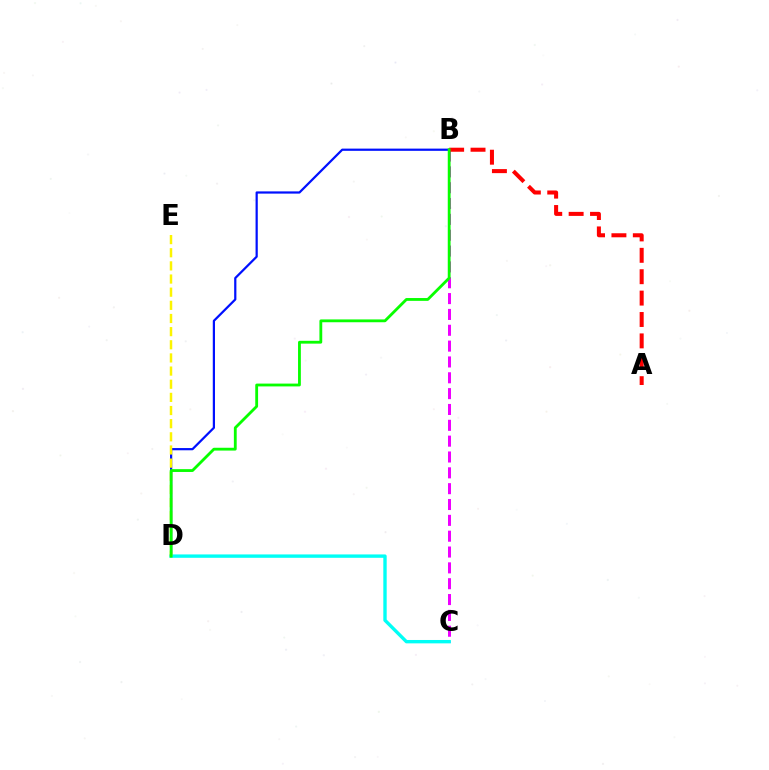{('B', 'C'): [{'color': '#ee00ff', 'line_style': 'dashed', 'thickness': 2.15}], ('B', 'D'): [{'color': '#0010ff', 'line_style': 'solid', 'thickness': 1.6}, {'color': '#08ff00', 'line_style': 'solid', 'thickness': 2.03}], ('A', 'B'): [{'color': '#ff0000', 'line_style': 'dashed', 'thickness': 2.91}], ('C', 'D'): [{'color': '#00fff6', 'line_style': 'solid', 'thickness': 2.43}], ('D', 'E'): [{'color': '#fcf500', 'line_style': 'dashed', 'thickness': 1.79}]}